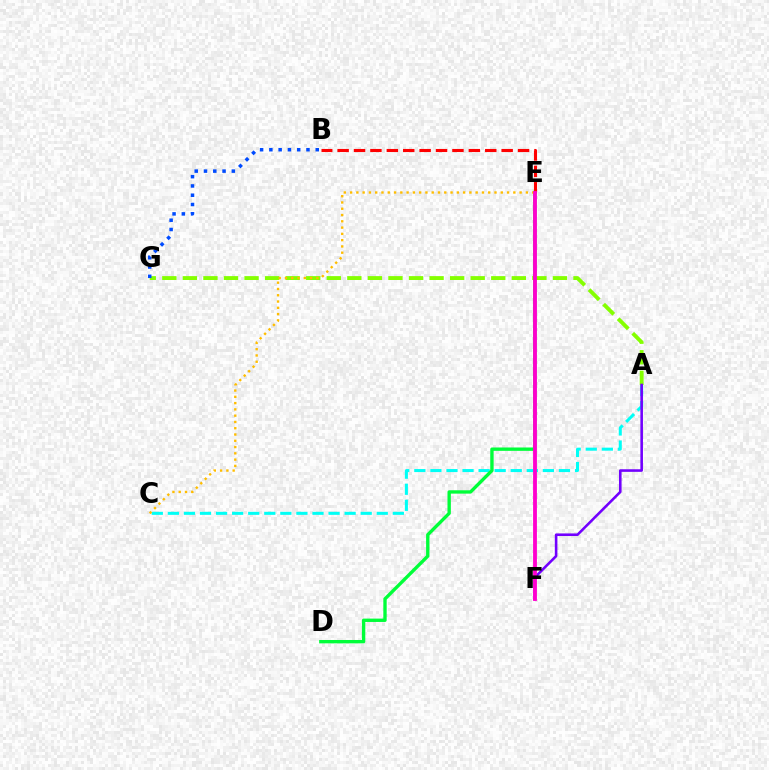{('A', 'G'): [{'color': '#84ff00', 'line_style': 'dashed', 'thickness': 2.79}], ('A', 'C'): [{'color': '#00fff6', 'line_style': 'dashed', 'thickness': 2.18}], ('B', 'G'): [{'color': '#004bff', 'line_style': 'dotted', 'thickness': 2.52}], ('D', 'E'): [{'color': '#00ff39', 'line_style': 'solid', 'thickness': 2.42}], ('A', 'F'): [{'color': '#7200ff', 'line_style': 'solid', 'thickness': 1.87}], ('C', 'E'): [{'color': '#ffbd00', 'line_style': 'dotted', 'thickness': 1.71}], ('B', 'E'): [{'color': '#ff0000', 'line_style': 'dashed', 'thickness': 2.23}], ('E', 'F'): [{'color': '#ff00cf', 'line_style': 'solid', 'thickness': 2.75}]}